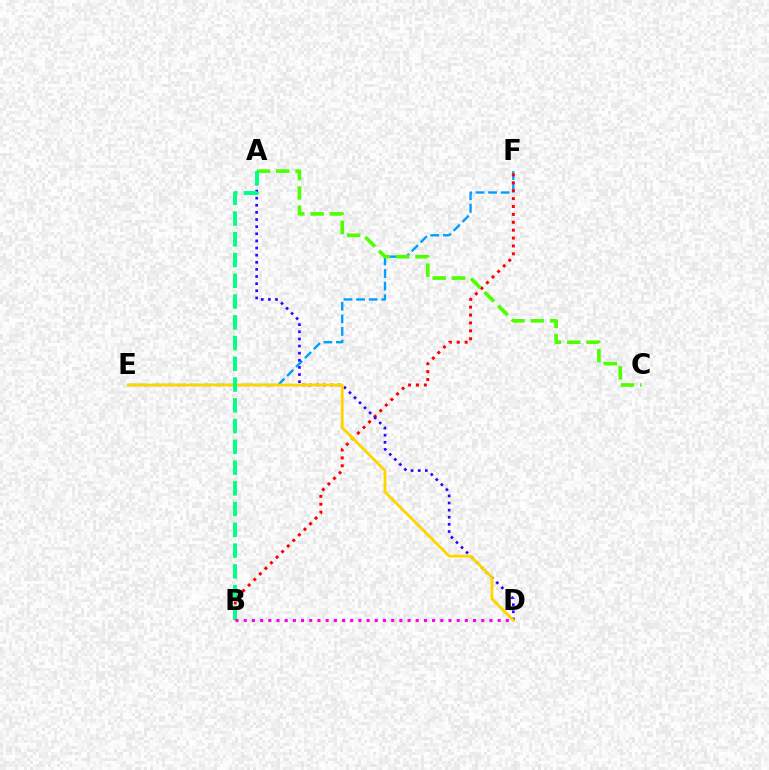{('E', 'F'): [{'color': '#009eff', 'line_style': 'dashed', 'thickness': 1.71}], ('B', 'F'): [{'color': '#ff0000', 'line_style': 'dotted', 'thickness': 2.14}], ('A', 'D'): [{'color': '#3700ff', 'line_style': 'dotted', 'thickness': 1.94}], ('A', 'C'): [{'color': '#4fff00', 'line_style': 'dashed', 'thickness': 2.62}], ('D', 'E'): [{'color': '#ffd500', 'line_style': 'solid', 'thickness': 2.05}], ('A', 'B'): [{'color': '#00ff86', 'line_style': 'dashed', 'thickness': 2.82}], ('B', 'D'): [{'color': '#ff00ed', 'line_style': 'dotted', 'thickness': 2.23}]}